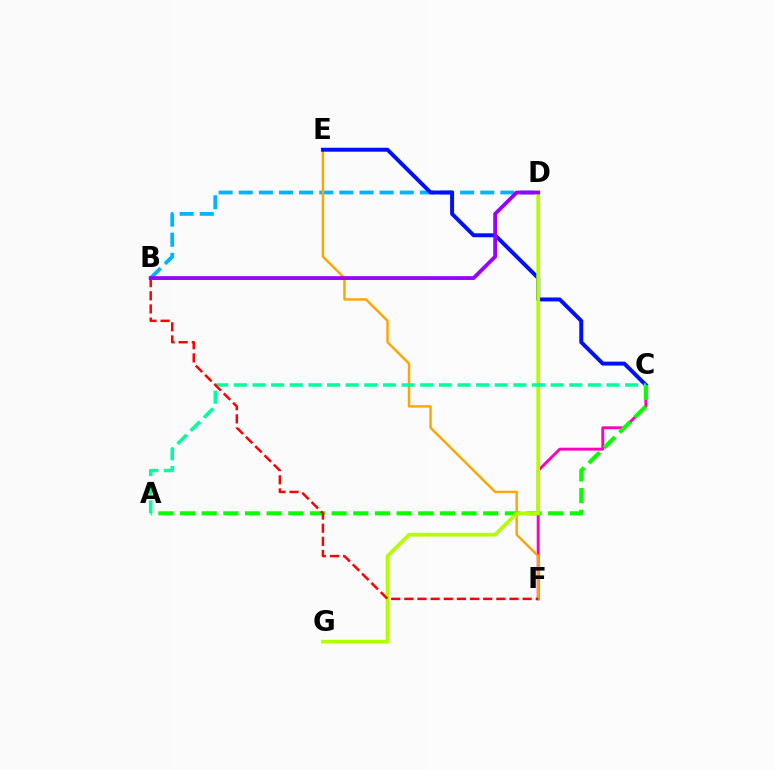{('C', 'F'): [{'color': '#ff00bd', 'line_style': 'solid', 'thickness': 2.1}], ('B', 'D'): [{'color': '#00b5ff', 'line_style': 'dashed', 'thickness': 2.73}, {'color': '#9b00ff', 'line_style': 'solid', 'thickness': 2.74}], ('E', 'F'): [{'color': '#ffa500', 'line_style': 'solid', 'thickness': 1.75}], ('C', 'E'): [{'color': '#0010ff', 'line_style': 'solid', 'thickness': 2.85}], ('A', 'C'): [{'color': '#08ff00', 'line_style': 'dashed', 'thickness': 2.94}, {'color': '#00ff9d', 'line_style': 'dashed', 'thickness': 2.53}], ('D', 'G'): [{'color': '#b3ff00', 'line_style': 'solid', 'thickness': 2.69}], ('B', 'F'): [{'color': '#ff0000', 'line_style': 'dashed', 'thickness': 1.79}]}